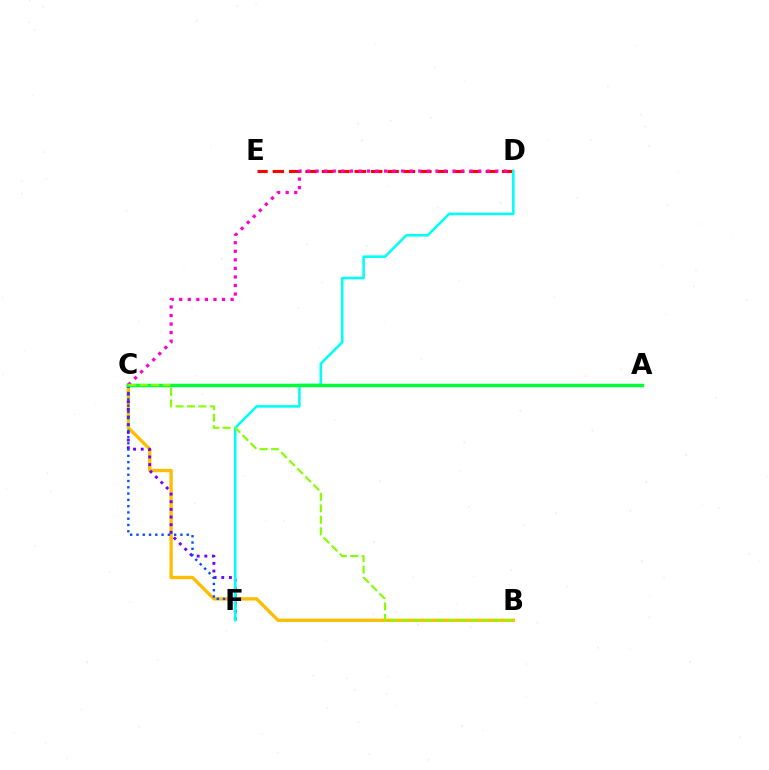{('B', 'C'): [{'color': '#ffbd00', 'line_style': 'solid', 'thickness': 2.4}, {'color': '#84ff00', 'line_style': 'dashed', 'thickness': 1.55}], ('D', 'E'): [{'color': '#ff0000', 'line_style': 'dashed', 'thickness': 2.23}], ('C', 'F'): [{'color': '#7200ff', 'line_style': 'dotted', 'thickness': 2.08}, {'color': '#004bff', 'line_style': 'dotted', 'thickness': 1.71}], ('C', 'D'): [{'color': '#ff00cf', 'line_style': 'dotted', 'thickness': 2.33}], ('D', 'F'): [{'color': '#00fff6', 'line_style': 'solid', 'thickness': 1.86}], ('A', 'C'): [{'color': '#00ff39', 'line_style': 'solid', 'thickness': 2.5}]}